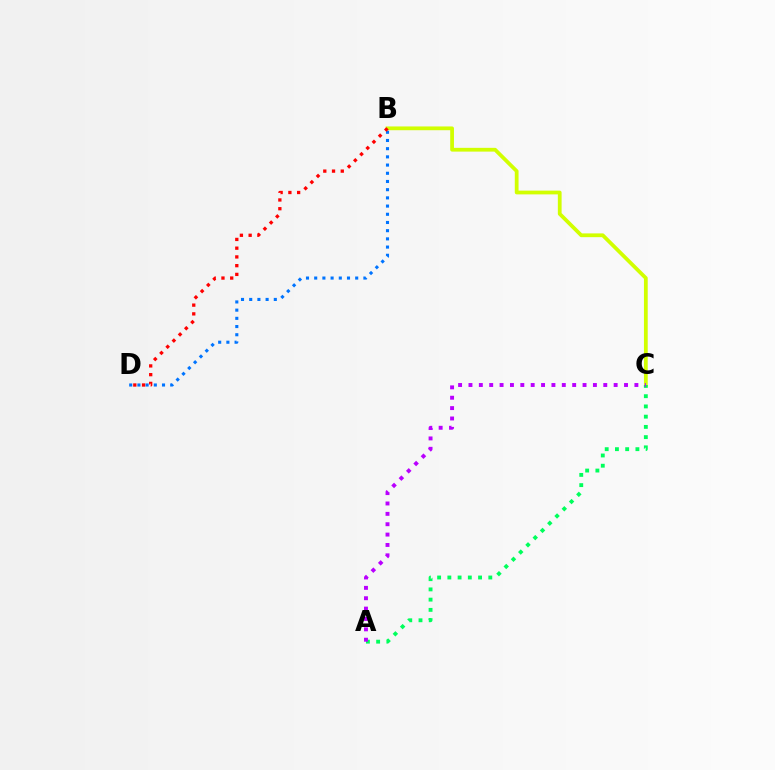{('B', 'C'): [{'color': '#d1ff00', 'line_style': 'solid', 'thickness': 2.71}], ('B', 'D'): [{'color': '#0074ff', 'line_style': 'dotted', 'thickness': 2.23}, {'color': '#ff0000', 'line_style': 'dotted', 'thickness': 2.38}], ('A', 'C'): [{'color': '#00ff5c', 'line_style': 'dotted', 'thickness': 2.78}, {'color': '#b900ff', 'line_style': 'dotted', 'thickness': 2.82}]}